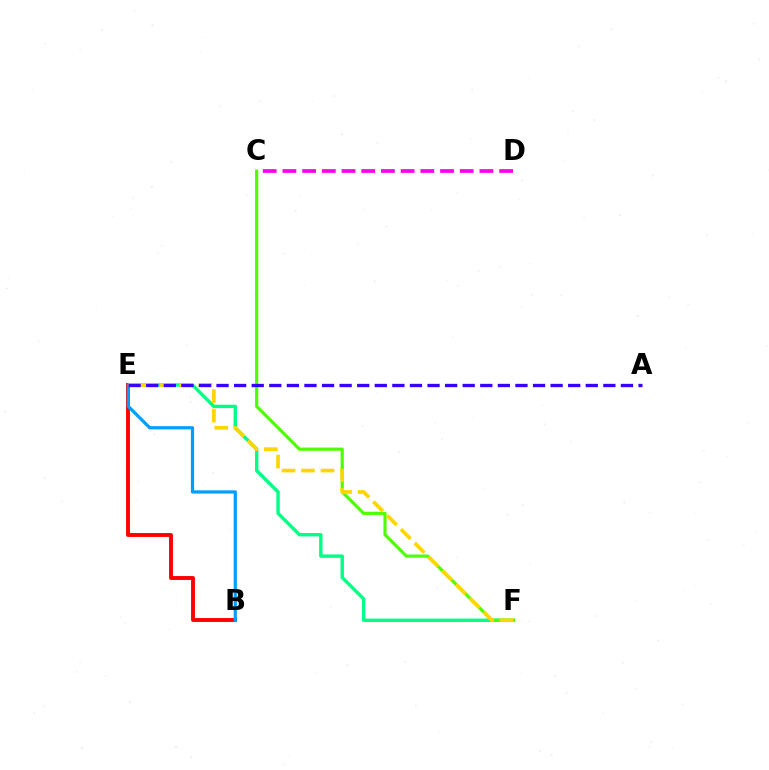{('C', 'D'): [{'color': '#ff00ed', 'line_style': 'dashed', 'thickness': 2.68}], ('E', 'F'): [{'color': '#00ff86', 'line_style': 'solid', 'thickness': 2.44}, {'color': '#ffd500', 'line_style': 'dashed', 'thickness': 2.65}], ('B', 'E'): [{'color': '#ff0000', 'line_style': 'solid', 'thickness': 2.8}, {'color': '#009eff', 'line_style': 'solid', 'thickness': 2.32}], ('C', 'F'): [{'color': '#4fff00', 'line_style': 'solid', 'thickness': 2.29}], ('A', 'E'): [{'color': '#3700ff', 'line_style': 'dashed', 'thickness': 2.39}]}